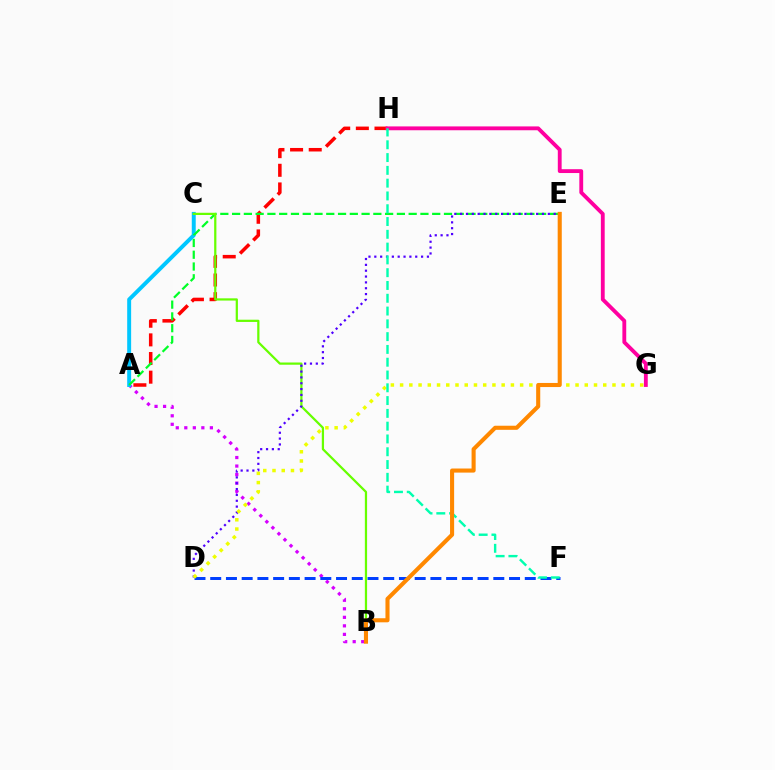{('A', 'H'): [{'color': '#ff0000', 'line_style': 'dashed', 'thickness': 2.53}], ('A', 'B'): [{'color': '#d600ff', 'line_style': 'dotted', 'thickness': 2.32}], ('A', 'C'): [{'color': '#00c7ff', 'line_style': 'solid', 'thickness': 2.84}], ('D', 'F'): [{'color': '#003fff', 'line_style': 'dashed', 'thickness': 2.14}], ('A', 'E'): [{'color': '#00ff27', 'line_style': 'dashed', 'thickness': 1.6}], ('B', 'C'): [{'color': '#66ff00', 'line_style': 'solid', 'thickness': 1.61}], ('D', 'E'): [{'color': '#4f00ff', 'line_style': 'dotted', 'thickness': 1.59}], ('D', 'G'): [{'color': '#eeff00', 'line_style': 'dotted', 'thickness': 2.51}], ('G', 'H'): [{'color': '#ff00a0', 'line_style': 'solid', 'thickness': 2.76}], ('F', 'H'): [{'color': '#00ffaf', 'line_style': 'dashed', 'thickness': 1.74}], ('B', 'E'): [{'color': '#ff8800', 'line_style': 'solid', 'thickness': 2.94}]}